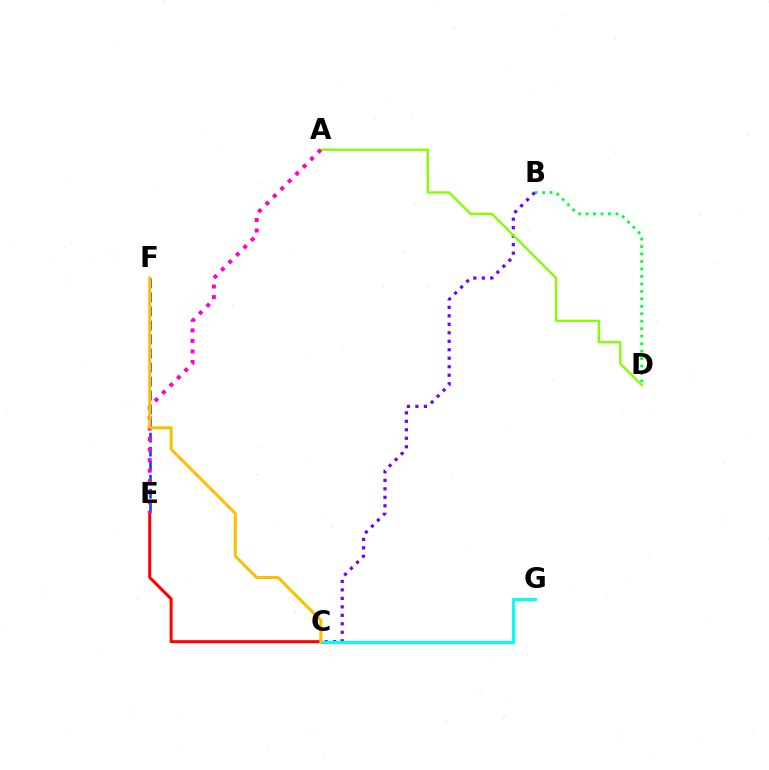{('B', 'D'): [{'color': '#00ff39', 'line_style': 'dotted', 'thickness': 2.03}], ('B', 'C'): [{'color': '#7200ff', 'line_style': 'dotted', 'thickness': 2.31}], ('E', 'F'): [{'color': '#004bff', 'line_style': 'dashed', 'thickness': 1.9}], ('A', 'D'): [{'color': '#84ff00', 'line_style': 'solid', 'thickness': 1.7}], ('C', 'E'): [{'color': '#ff0000', 'line_style': 'solid', 'thickness': 2.16}], ('A', 'E'): [{'color': '#ff00cf', 'line_style': 'dotted', 'thickness': 2.86}], ('C', 'G'): [{'color': '#00fff6', 'line_style': 'solid', 'thickness': 2.24}], ('C', 'F'): [{'color': '#ffbd00', 'line_style': 'solid', 'thickness': 2.16}]}